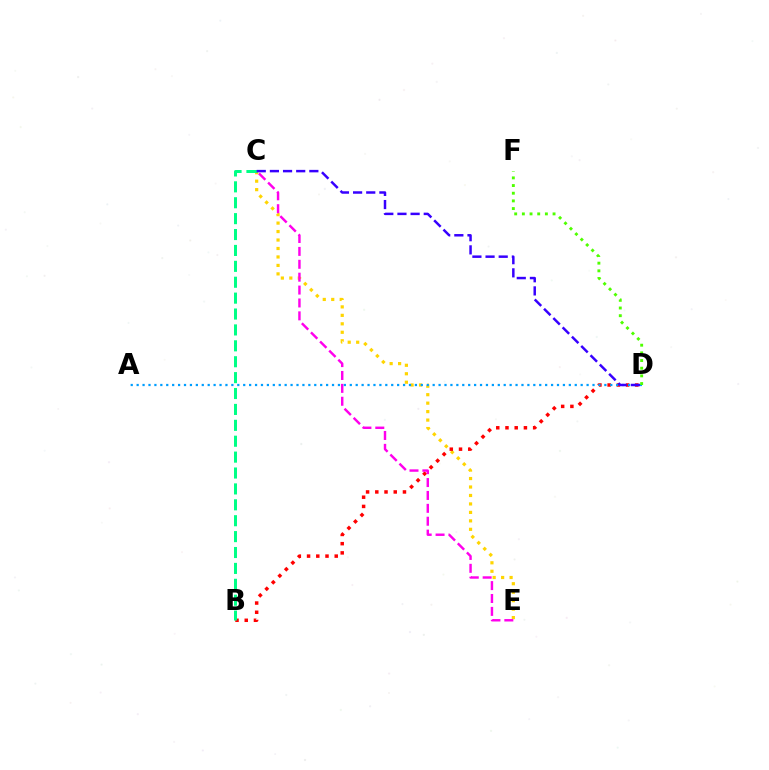{('C', 'E'): [{'color': '#ffd500', 'line_style': 'dotted', 'thickness': 2.3}, {'color': '#ff00ed', 'line_style': 'dashed', 'thickness': 1.75}], ('B', 'D'): [{'color': '#ff0000', 'line_style': 'dotted', 'thickness': 2.51}], ('B', 'C'): [{'color': '#00ff86', 'line_style': 'dashed', 'thickness': 2.16}], ('A', 'D'): [{'color': '#009eff', 'line_style': 'dotted', 'thickness': 1.61}], ('D', 'F'): [{'color': '#4fff00', 'line_style': 'dotted', 'thickness': 2.08}], ('C', 'D'): [{'color': '#3700ff', 'line_style': 'dashed', 'thickness': 1.79}]}